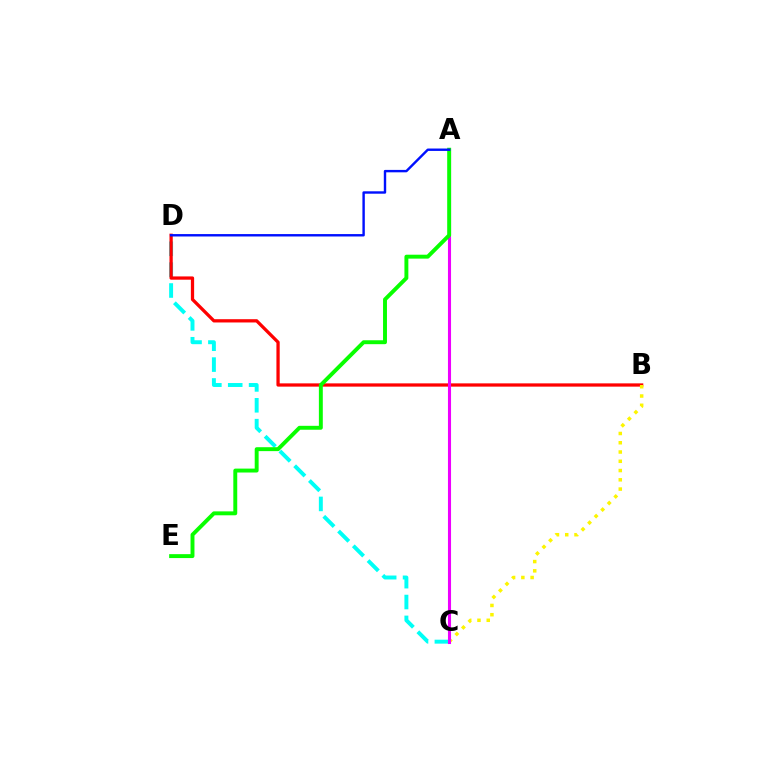{('C', 'D'): [{'color': '#00fff6', 'line_style': 'dashed', 'thickness': 2.83}], ('B', 'D'): [{'color': '#ff0000', 'line_style': 'solid', 'thickness': 2.35}], ('B', 'C'): [{'color': '#fcf500', 'line_style': 'dotted', 'thickness': 2.52}], ('A', 'C'): [{'color': '#ee00ff', 'line_style': 'solid', 'thickness': 2.22}], ('A', 'E'): [{'color': '#08ff00', 'line_style': 'solid', 'thickness': 2.82}], ('A', 'D'): [{'color': '#0010ff', 'line_style': 'solid', 'thickness': 1.73}]}